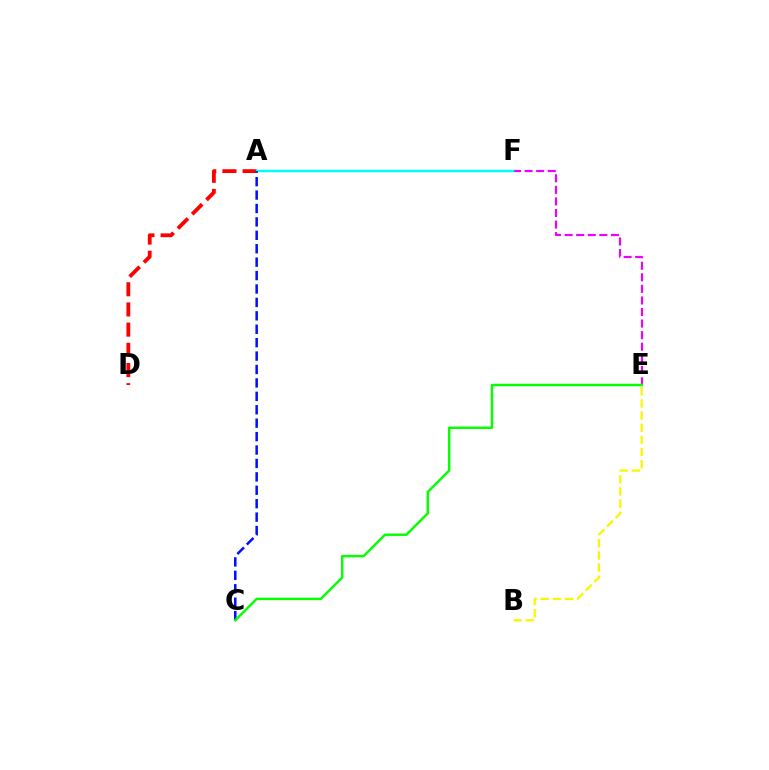{('B', 'E'): [{'color': '#fcf500', 'line_style': 'dashed', 'thickness': 1.65}], ('E', 'F'): [{'color': '#ee00ff', 'line_style': 'dashed', 'thickness': 1.57}], ('A', 'D'): [{'color': '#ff0000', 'line_style': 'dashed', 'thickness': 2.74}], ('A', 'F'): [{'color': '#00fff6', 'line_style': 'solid', 'thickness': 1.74}], ('A', 'C'): [{'color': '#0010ff', 'line_style': 'dashed', 'thickness': 1.82}], ('C', 'E'): [{'color': '#08ff00', 'line_style': 'solid', 'thickness': 1.77}]}